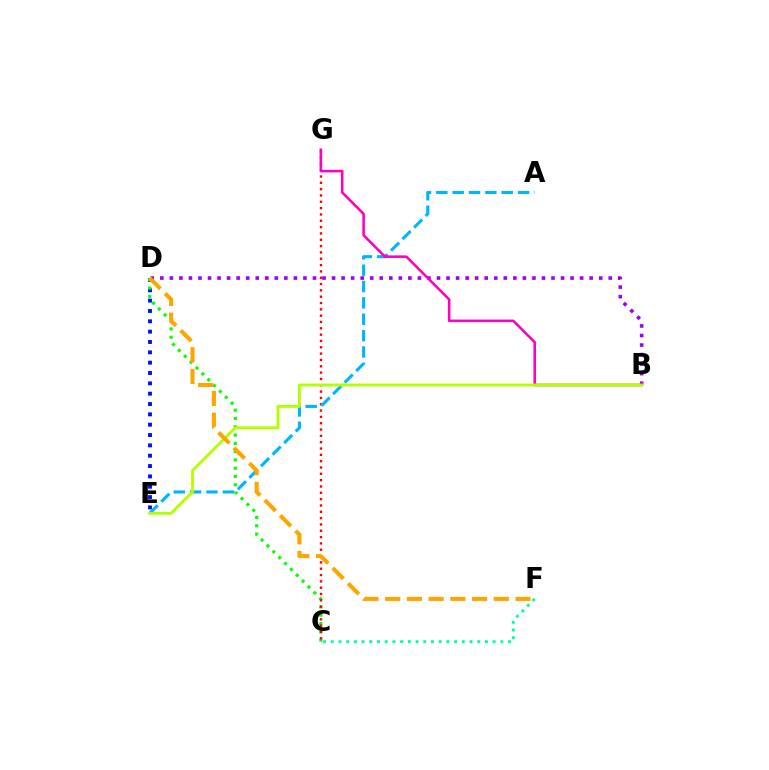{('D', 'E'): [{'color': '#0010ff', 'line_style': 'dotted', 'thickness': 2.81}], ('B', 'D'): [{'color': '#9b00ff', 'line_style': 'dotted', 'thickness': 2.59}], ('C', 'D'): [{'color': '#08ff00', 'line_style': 'dotted', 'thickness': 2.25}], ('C', 'G'): [{'color': '#ff0000', 'line_style': 'dotted', 'thickness': 1.72}], ('A', 'E'): [{'color': '#00b5ff', 'line_style': 'dashed', 'thickness': 2.22}], ('B', 'G'): [{'color': '#ff00bd', 'line_style': 'solid', 'thickness': 1.84}], ('C', 'F'): [{'color': '#00ff9d', 'line_style': 'dotted', 'thickness': 2.09}], ('B', 'E'): [{'color': '#b3ff00', 'line_style': 'solid', 'thickness': 2.06}], ('D', 'F'): [{'color': '#ffa500', 'line_style': 'dashed', 'thickness': 2.95}]}